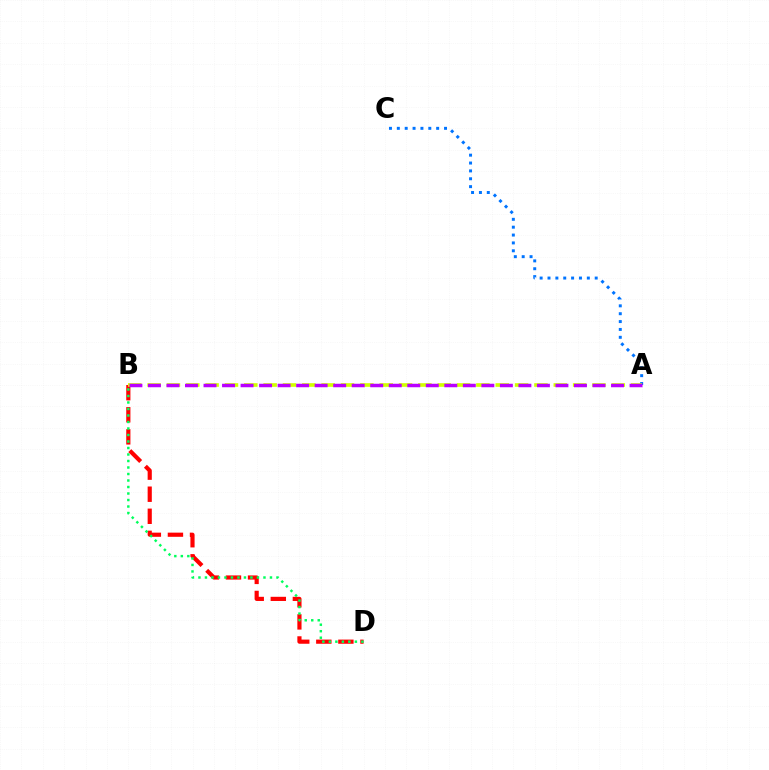{('A', 'C'): [{'color': '#0074ff', 'line_style': 'dotted', 'thickness': 2.14}], ('B', 'D'): [{'color': '#ff0000', 'line_style': 'dashed', 'thickness': 3.0}, {'color': '#00ff5c', 'line_style': 'dotted', 'thickness': 1.77}], ('A', 'B'): [{'color': '#d1ff00', 'line_style': 'dashed', 'thickness': 2.63}, {'color': '#b900ff', 'line_style': 'dashed', 'thickness': 2.52}]}